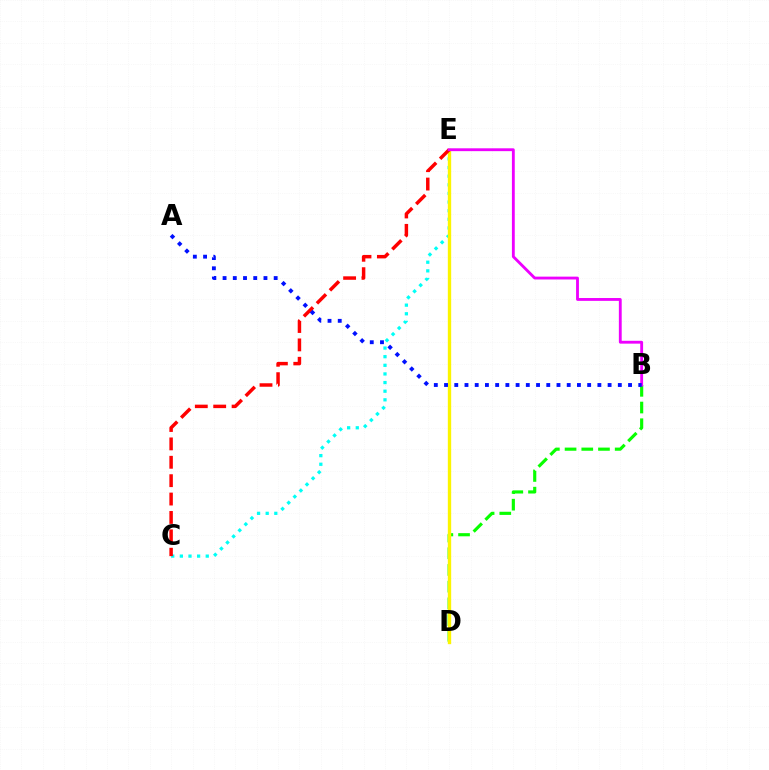{('C', 'E'): [{'color': '#00fff6', 'line_style': 'dotted', 'thickness': 2.34}, {'color': '#ff0000', 'line_style': 'dashed', 'thickness': 2.5}], ('B', 'D'): [{'color': '#08ff00', 'line_style': 'dashed', 'thickness': 2.27}], ('D', 'E'): [{'color': '#fcf500', 'line_style': 'solid', 'thickness': 2.41}], ('B', 'E'): [{'color': '#ee00ff', 'line_style': 'solid', 'thickness': 2.05}], ('A', 'B'): [{'color': '#0010ff', 'line_style': 'dotted', 'thickness': 2.78}]}